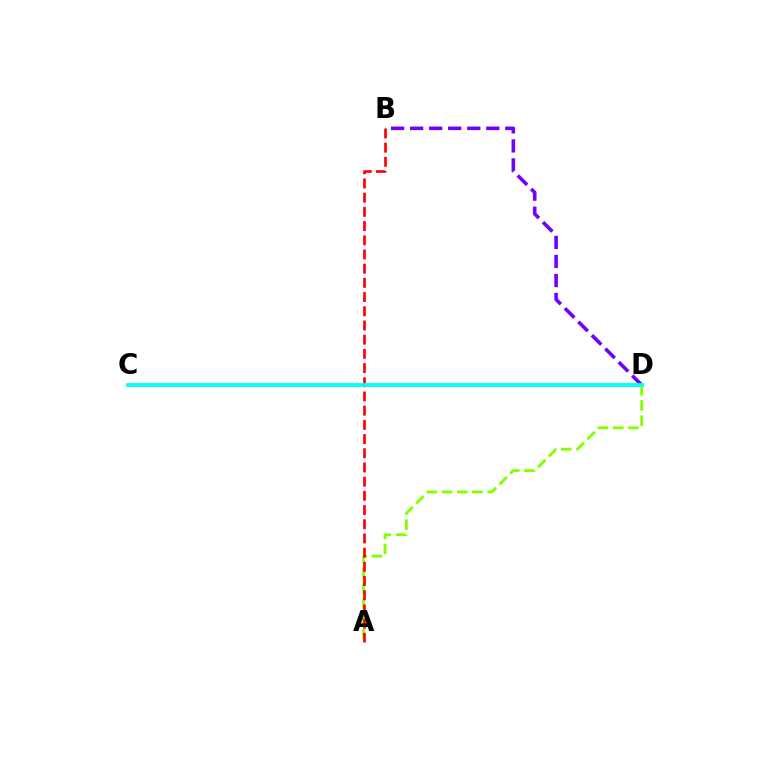{('A', 'D'): [{'color': '#84ff00', 'line_style': 'dashed', 'thickness': 2.07}], ('A', 'B'): [{'color': '#ff0000', 'line_style': 'dashed', 'thickness': 1.93}], ('B', 'D'): [{'color': '#7200ff', 'line_style': 'dashed', 'thickness': 2.59}], ('C', 'D'): [{'color': '#00fff6', 'line_style': 'solid', 'thickness': 2.77}]}